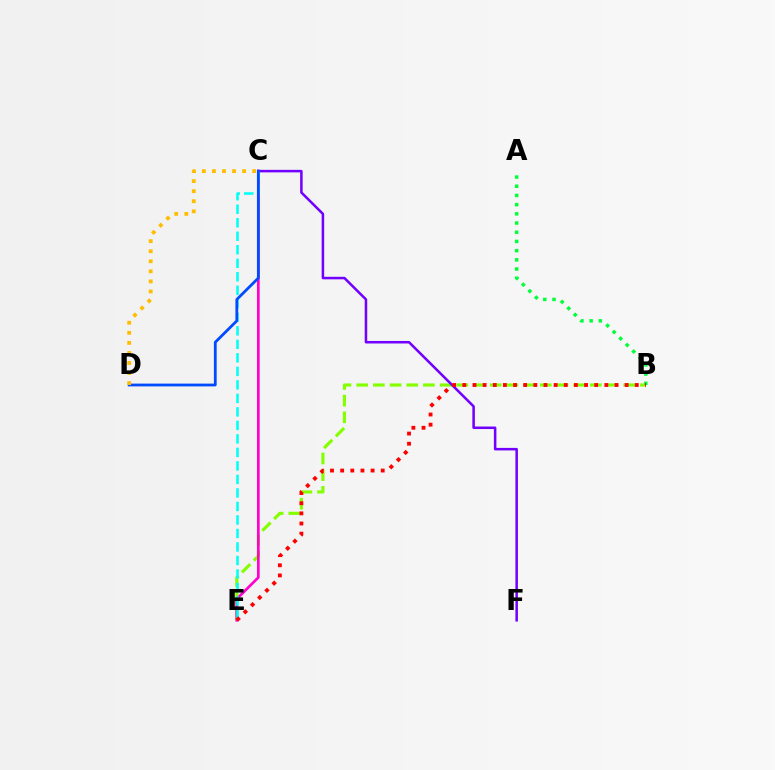{('B', 'E'): [{'color': '#84ff00', 'line_style': 'dashed', 'thickness': 2.27}, {'color': '#ff0000', 'line_style': 'dotted', 'thickness': 2.76}], ('C', 'F'): [{'color': '#7200ff', 'line_style': 'solid', 'thickness': 1.82}], ('C', 'E'): [{'color': '#ff00cf', 'line_style': 'solid', 'thickness': 1.94}, {'color': '#00fff6', 'line_style': 'dashed', 'thickness': 1.84}], ('C', 'D'): [{'color': '#004bff', 'line_style': 'solid', 'thickness': 2.0}, {'color': '#ffbd00', 'line_style': 'dotted', 'thickness': 2.73}], ('A', 'B'): [{'color': '#00ff39', 'line_style': 'dotted', 'thickness': 2.5}]}